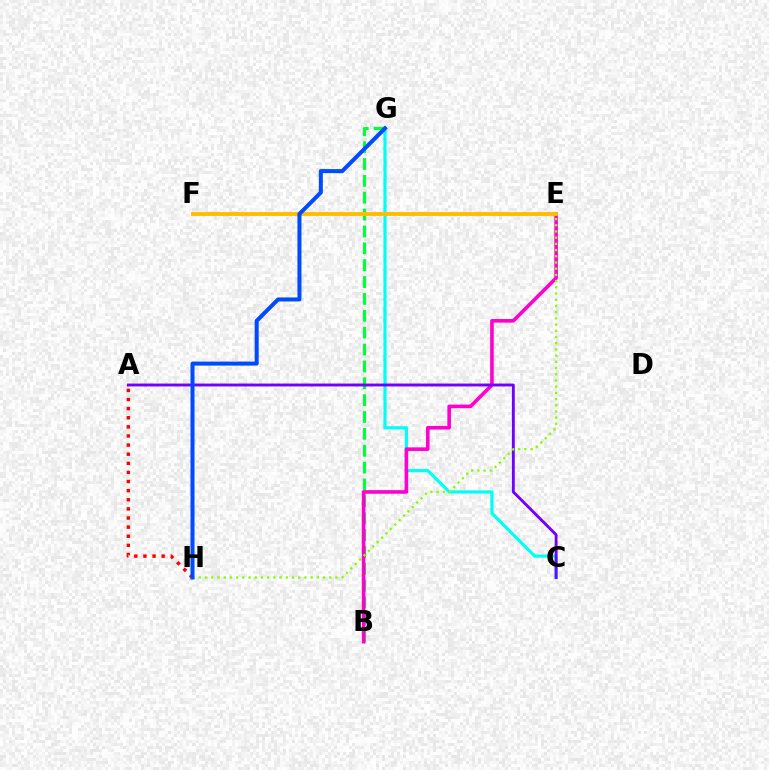{('B', 'G'): [{'color': '#00ff39', 'line_style': 'dashed', 'thickness': 2.29}], ('C', 'G'): [{'color': '#00fff6', 'line_style': 'solid', 'thickness': 2.29}], ('B', 'E'): [{'color': '#ff00cf', 'line_style': 'solid', 'thickness': 2.6}], ('A', 'C'): [{'color': '#7200ff', 'line_style': 'solid', 'thickness': 2.08}], ('A', 'H'): [{'color': '#ff0000', 'line_style': 'dotted', 'thickness': 2.48}], ('E', 'H'): [{'color': '#84ff00', 'line_style': 'dotted', 'thickness': 1.69}], ('E', 'F'): [{'color': '#ffbd00', 'line_style': 'solid', 'thickness': 2.77}], ('G', 'H'): [{'color': '#004bff', 'line_style': 'solid', 'thickness': 2.9}]}